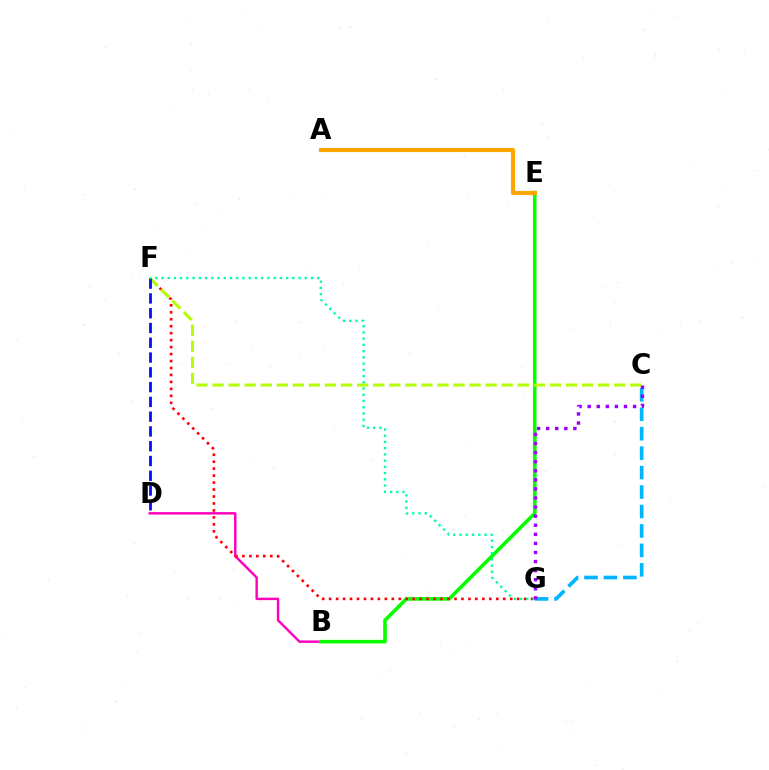{('B', 'D'): [{'color': '#ff00bd', 'line_style': 'solid', 'thickness': 1.75}], ('B', 'E'): [{'color': '#08ff00', 'line_style': 'solid', 'thickness': 2.59}], ('C', 'G'): [{'color': '#00b5ff', 'line_style': 'dashed', 'thickness': 2.64}, {'color': '#9b00ff', 'line_style': 'dotted', 'thickness': 2.47}], ('F', 'G'): [{'color': '#ff0000', 'line_style': 'dotted', 'thickness': 1.89}, {'color': '#00ff9d', 'line_style': 'dotted', 'thickness': 1.69}], ('C', 'F'): [{'color': '#b3ff00', 'line_style': 'dashed', 'thickness': 2.18}], ('D', 'F'): [{'color': '#0010ff', 'line_style': 'dashed', 'thickness': 2.01}], ('A', 'E'): [{'color': '#ffa500', 'line_style': 'solid', 'thickness': 2.98}]}